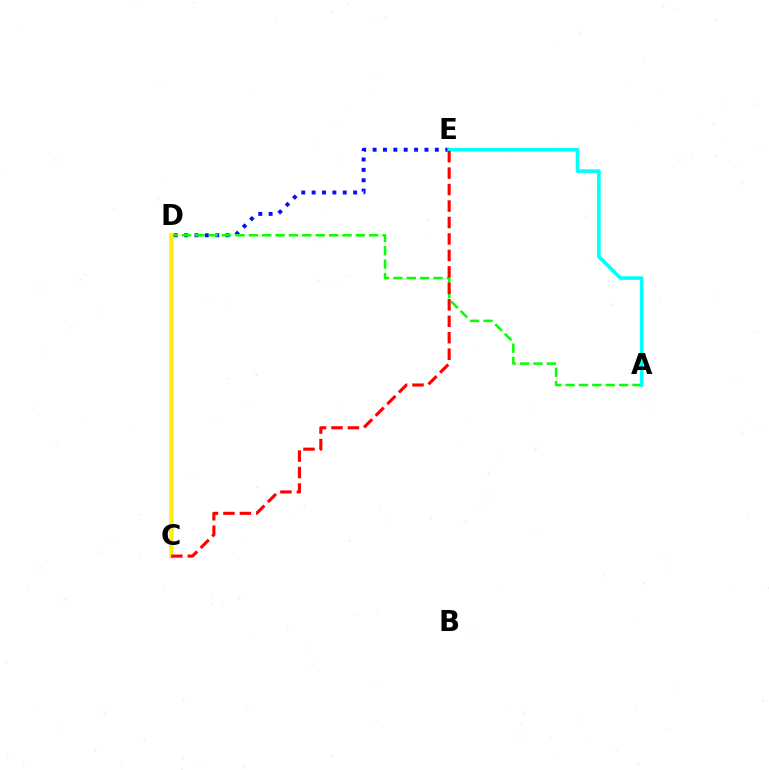{('D', 'E'): [{'color': '#0010ff', 'line_style': 'dotted', 'thickness': 2.82}], ('C', 'D'): [{'color': '#ee00ff', 'line_style': 'solid', 'thickness': 2.36}, {'color': '#fcf500', 'line_style': 'solid', 'thickness': 2.75}], ('A', 'D'): [{'color': '#08ff00', 'line_style': 'dashed', 'thickness': 1.82}], ('A', 'E'): [{'color': '#00fff6', 'line_style': 'solid', 'thickness': 2.59}], ('C', 'E'): [{'color': '#ff0000', 'line_style': 'dashed', 'thickness': 2.24}]}